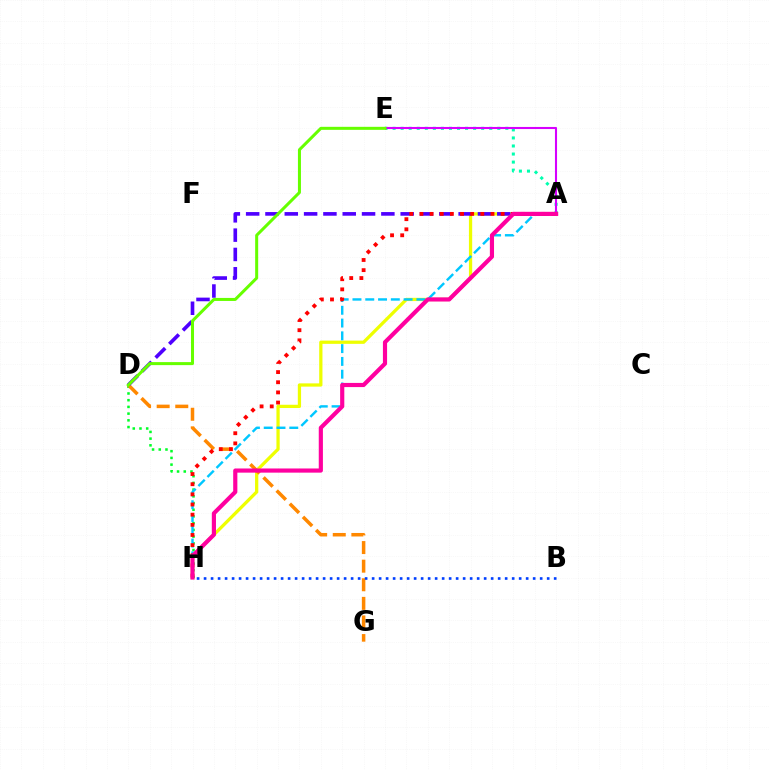{('A', 'E'): [{'color': '#00ffaf', 'line_style': 'dotted', 'thickness': 2.19}, {'color': '#d600ff', 'line_style': 'solid', 'thickness': 1.51}], ('D', 'H'): [{'color': '#00ff27', 'line_style': 'dotted', 'thickness': 1.82}], ('A', 'H'): [{'color': '#eeff00', 'line_style': 'solid', 'thickness': 2.35}, {'color': '#00c7ff', 'line_style': 'dashed', 'thickness': 1.74}, {'color': '#ff0000', 'line_style': 'dotted', 'thickness': 2.76}, {'color': '#ff00a0', 'line_style': 'solid', 'thickness': 3.0}], ('D', 'G'): [{'color': '#ff8800', 'line_style': 'dashed', 'thickness': 2.53}], ('A', 'D'): [{'color': '#4f00ff', 'line_style': 'dashed', 'thickness': 2.62}], ('D', 'E'): [{'color': '#66ff00', 'line_style': 'solid', 'thickness': 2.18}], ('B', 'H'): [{'color': '#003fff', 'line_style': 'dotted', 'thickness': 1.9}]}